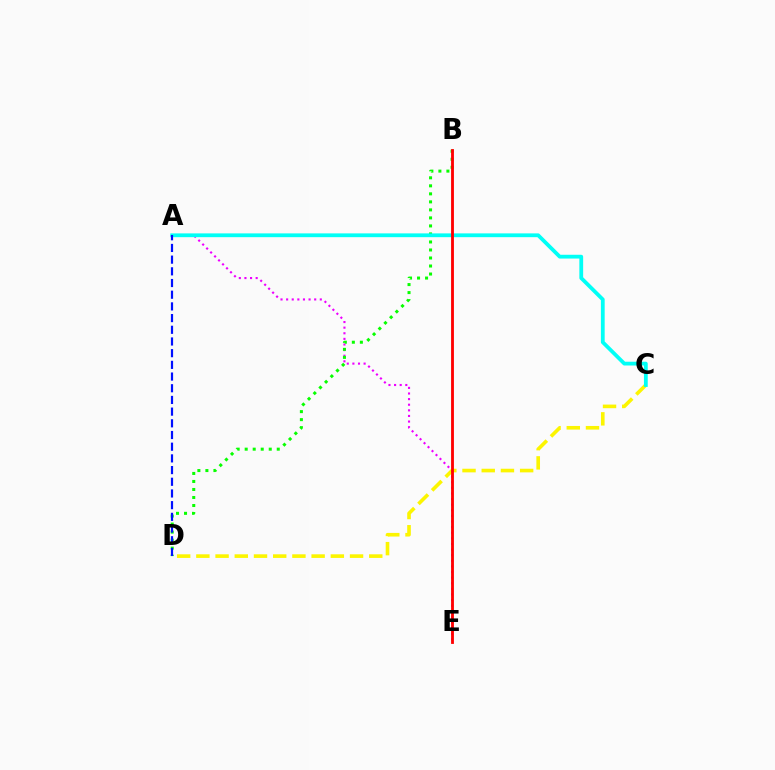{('C', 'D'): [{'color': '#fcf500', 'line_style': 'dashed', 'thickness': 2.61}], ('A', 'E'): [{'color': '#ee00ff', 'line_style': 'dotted', 'thickness': 1.52}], ('B', 'D'): [{'color': '#08ff00', 'line_style': 'dotted', 'thickness': 2.18}], ('A', 'C'): [{'color': '#00fff6', 'line_style': 'solid', 'thickness': 2.73}], ('A', 'D'): [{'color': '#0010ff', 'line_style': 'dashed', 'thickness': 1.59}], ('B', 'E'): [{'color': '#ff0000', 'line_style': 'solid', 'thickness': 2.04}]}